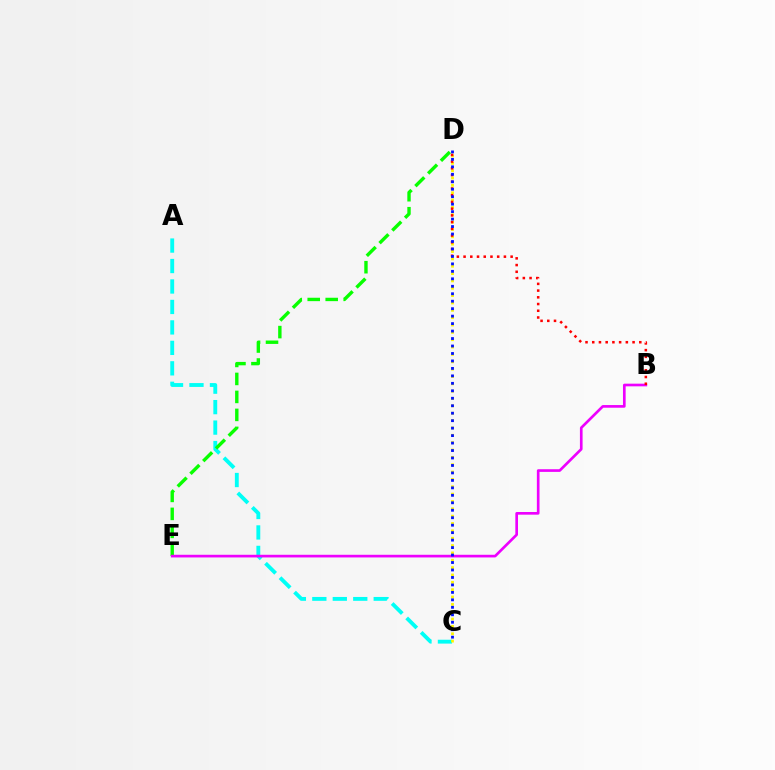{('A', 'C'): [{'color': '#00fff6', 'line_style': 'dashed', 'thickness': 2.78}], ('C', 'D'): [{'color': '#fcf500', 'line_style': 'dotted', 'thickness': 2.0}, {'color': '#0010ff', 'line_style': 'dotted', 'thickness': 2.03}], ('D', 'E'): [{'color': '#08ff00', 'line_style': 'dashed', 'thickness': 2.44}], ('B', 'E'): [{'color': '#ee00ff', 'line_style': 'solid', 'thickness': 1.92}], ('B', 'D'): [{'color': '#ff0000', 'line_style': 'dotted', 'thickness': 1.83}]}